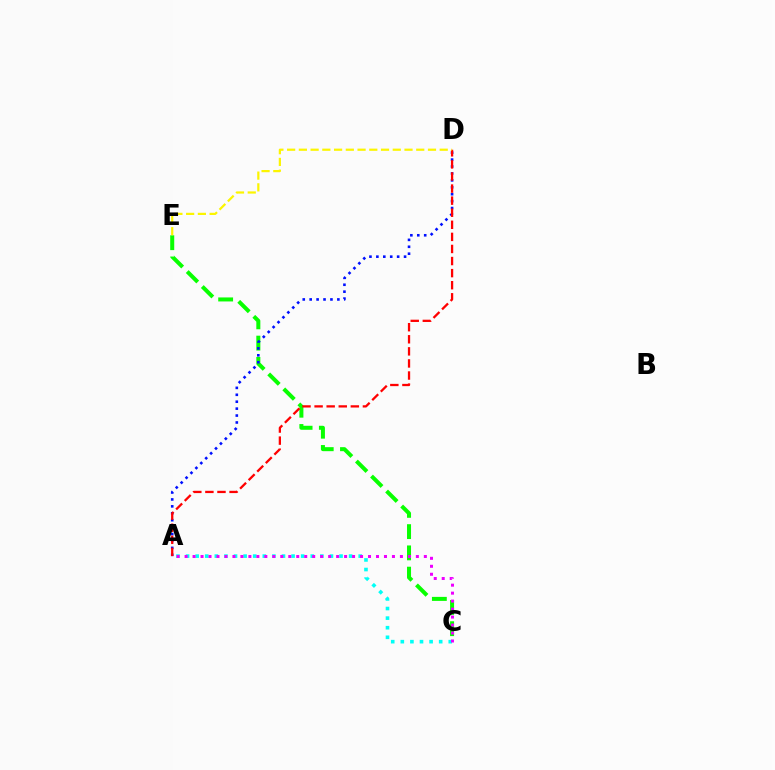{('C', 'E'): [{'color': '#08ff00', 'line_style': 'dashed', 'thickness': 2.89}], ('A', 'D'): [{'color': '#0010ff', 'line_style': 'dotted', 'thickness': 1.88}, {'color': '#ff0000', 'line_style': 'dashed', 'thickness': 1.64}], ('A', 'C'): [{'color': '#00fff6', 'line_style': 'dotted', 'thickness': 2.61}, {'color': '#ee00ff', 'line_style': 'dotted', 'thickness': 2.17}], ('D', 'E'): [{'color': '#fcf500', 'line_style': 'dashed', 'thickness': 1.59}]}